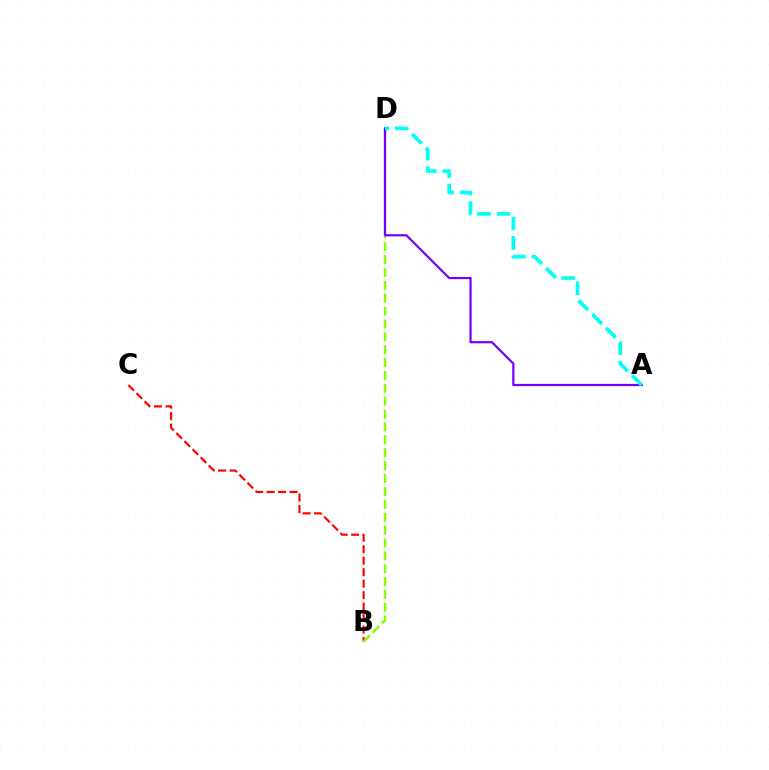{('B', 'C'): [{'color': '#ff0000', 'line_style': 'dashed', 'thickness': 1.56}], ('B', 'D'): [{'color': '#84ff00', 'line_style': 'dashed', 'thickness': 1.75}], ('A', 'D'): [{'color': '#7200ff', 'line_style': 'solid', 'thickness': 1.59}, {'color': '#00fff6', 'line_style': 'dashed', 'thickness': 2.64}]}